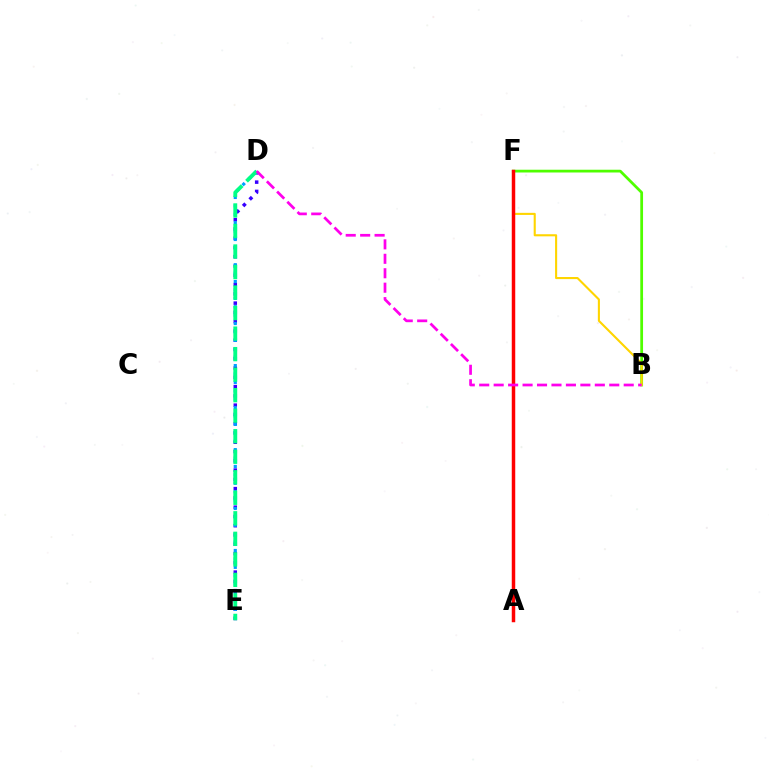{('B', 'F'): [{'color': '#4fff00', 'line_style': 'solid', 'thickness': 1.99}, {'color': '#ffd500', 'line_style': 'solid', 'thickness': 1.51}], ('D', 'E'): [{'color': '#3700ff', 'line_style': 'dotted', 'thickness': 2.52}, {'color': '#009eff', 'line_style': 'dotted', 'thickness': 2.28}, {'color': '#00ff86', 'line_style': 'dashed', 'thickness': 2.79}], ('A', 'F'): [{'color': '#ff0000', 'line_style': 'solid', 'thickness': 2.5}], ('B', 'D'): [{'color': '#ff00ed', 'line_style': 'dashed', 'thickness': 1.96}]}